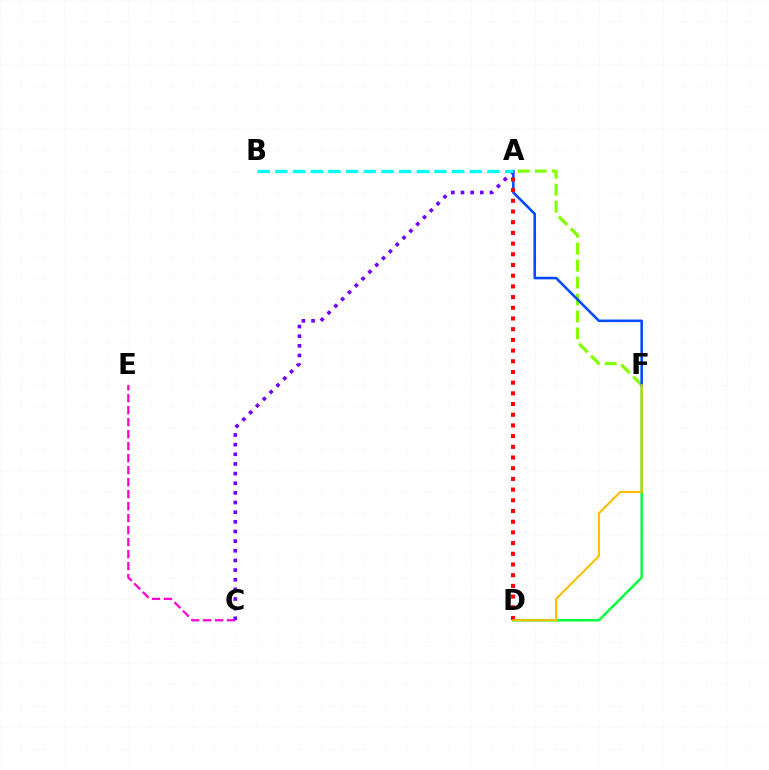{('D', 'F'): [{'color': '#00ff39', 'line_style': 'solid', 'thickness': 1.76}, {'color': '#ffbd00', 'line_style': 'solid', 'thickness': 1.51}], ('C', 'E'): [{'color': '#ff00cf', 'line_style': 'dashed', 'thickness': 1.63}], ('A', 'F'): [{'color': '#84ff00', 'line_style': 'dashed', 'thickness': 2.3}, {'color': '#004bff', 'line_style': 'solid', 'thickness': 1.85}], ('A', 'D'): [{'color': '#ff0000', 'line_style': 'dotted', 'thickness': 2.91}], ('A', 'C'): [{'color': '#7200ff', 'line_style': 'dotted', 'thickness': 2.62}], ('A', 'B'): [{'color': '#00fff6', 'line_style': 'dashed', 'thickness': 2.4}]}